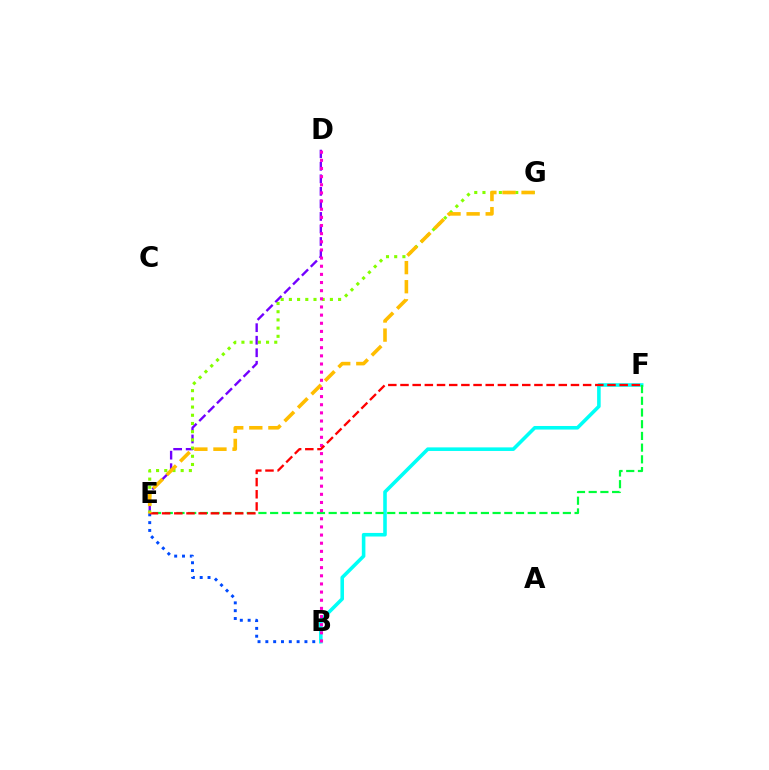{('D', 'E'): [{'color': '#7200ff', 'line_style': 'dashed', 'thickness': 1.7}], ('B', 'E'): [{'color': '#004bff', 'line_style': 'dotted', 'thickness': 2.12}], ('B', 'F'): [{'color': '#00fff6', 'line_style': 'solid', 'thickness': 2.58}], ('E', 'G'): [{'color': '#84ff00', 'line_style': 'dotted', 'thickness': 2.23}, {'color': '#ffbd00', 'line_style': 'dashed', 'thickness': 2.59}], ('E', 'F'): [{'color': '#00ff39', 'line_style': 'dashed', 'thickness': 1.59}, {'color': '#ff0000', 'line_style': 'dashed', 'thickness': 1.65}], ('B', 'D'): [{'color': '#ff00cf', 'line_style': 'dotted', 'thickness': 2.21}]}